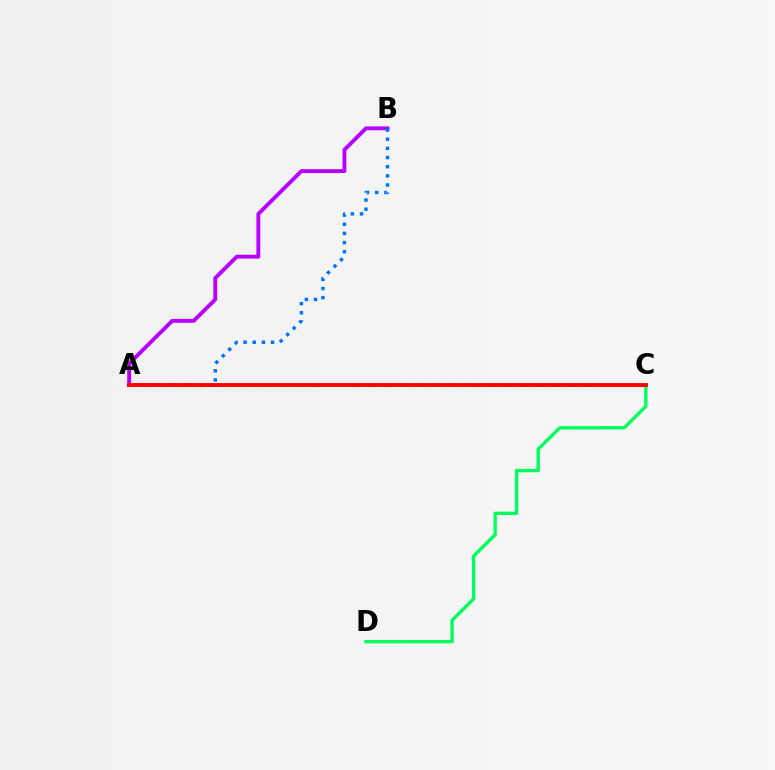{('C', 'D'): [{'color': '#00ff5c', 'line_style': 'solid', 'thickness': 2.42}], ('A', 'C'): [{'color': '#d1ff00', 'line_style': 'dashed', 'thickness': 2.3}, {'color': '#ff0000', 'line_style': 'solid', 'thickness': 2.77}], ('A', 'B'): [{'color': '#b900ff', 'line_style': 'solid', 'thickness': 2.79}, {'color': '#0074ff', 'line_style': 'dotted', 'thickness': 2.49}]}